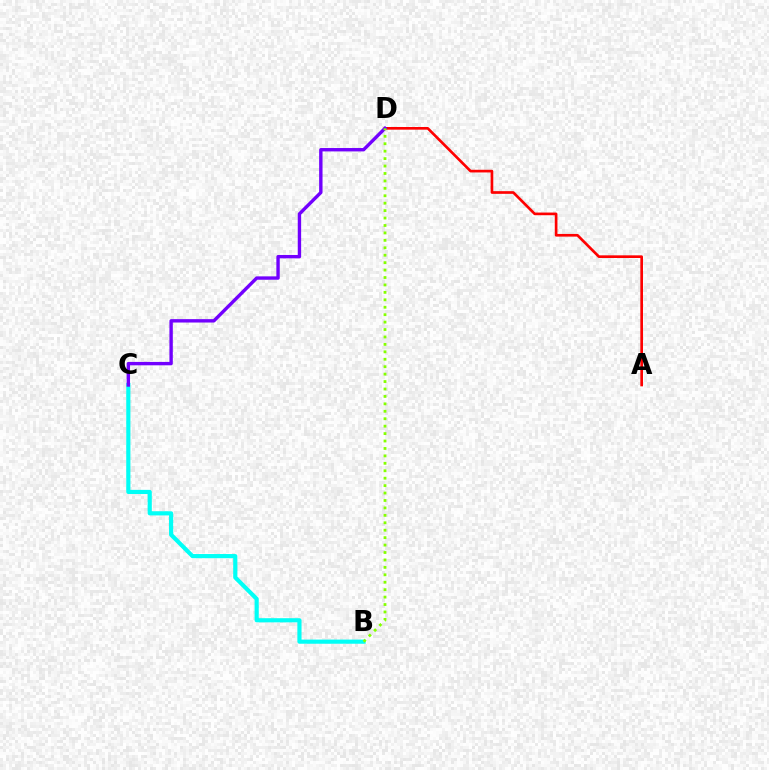{('B', 'C'): [{'color': '#00fff6', 'line_style': 'solid', 'thickness': 2.99}], ('A', 'D'): [{'color': '#ff0000', 'line_style': 'solid', 'thickness': 1.92}], ('C', 'D'): [{'color': '#7200ff', 'line_style': 'solid', 'thickness': 2.44}], ('B', 'D'): [{'color': '#84ff00', 'line_style': 'dotted', 'thickness': 2.02}]}